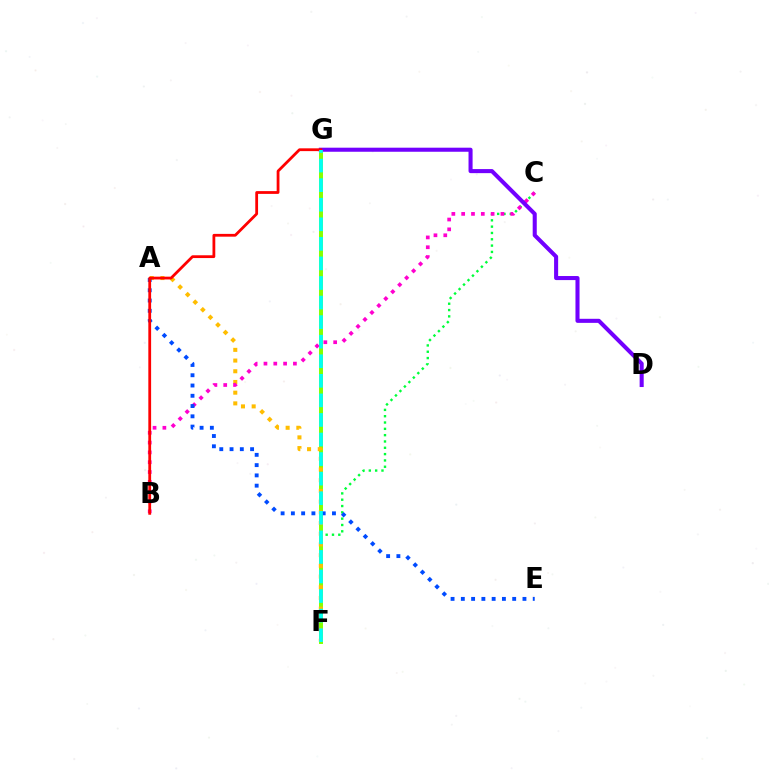{('C', 'F'): [{'color': '#00ff39', 'line_style': 'dotted', 'thickness': 1.72}], ('F', 'G'): [{'color': '#84ff00', 'line_style': 'solid', 'thickness': 2.85}, {'color': '#00fff6', 'line_style': 'dashed', 'thickness': 2.66}], ('A', 'F'): [{'color': '#ffbd00', 'line_style': 'dotted', 'thickness': 2.91}], ('B', 'C'): [{'color': '#ff00cf', 'line_style': 'dotted', 'thickness': 2.67}], ('A', 'E'): [{'color': '#004bff', 'line_style': 'dotted', 'thickness': 2.79}], ('D', 'G'): [{'color': '#7200ff', 'line_style': 'solid', 'thickness': 2.92}], ('B', 'G'): [{'color': '#ff0000', 'line_style': 'solid', 'thickness': 2.0}]}